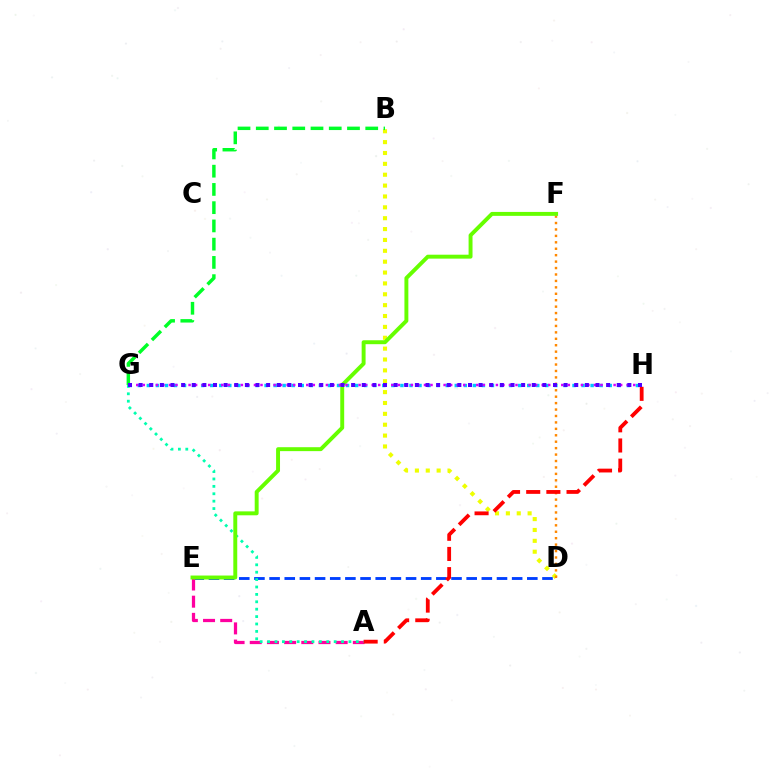{('B', 'D'): [{'color': '#eeff00', 'line_style': 'dotted', 'thickness': 2.95}], ('D', 'E'): [{'color': '#003fff', 'line_style': 'dashed', 'thickness': 2.06}], ('D', 'F'): [{'color': '#ff8800', 'line_style': 'dotted', 'thickness': 1.75}], ('B', 'G'): [{'color': '#00ff27', 'line_style': 'dashed', 'thickness': 2.48}], ('A', 'E'): [{'color': '#ff00a0', 'line_style': 'dashed', 'thickness': 2.33}], ('A', 'H'): [{'color': '#ff0000', 'line_style': 'dashed', 'thickness': 2.74}], ('G', 'H'): [{'color': '#00c7ff', 'line_style': 'dotted', 'thickness': 2.46}, {'color': '#d600ff', 'line_style': 'dotted', 'thickness': 1.78}, {'color': '#4f00ff', 'line_style': 'dotted', 'thickness': 2.89}], ('A', 'G'): [{'color': '#00ffaf', 'line_style': 'dotted', 'thickness': 2.01}], ('E', 'F'): [{'color': '#66ff00', 'line_style': 'solid', 'thickness': 2.83}]}